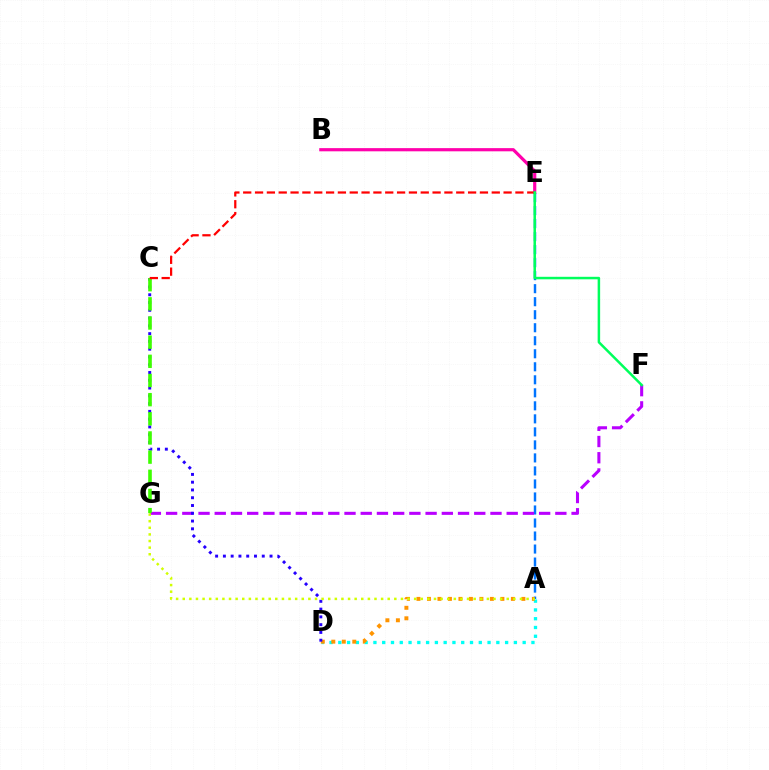{('B', 'E'): [{'color': '#ff00ac', 'line_style': 'solid', 'thickness': 2.29}], ('A', 'E'): [{'color': '#0074ff', 'line_style': 'dashed', 'thickness': 1.77}], ('A', 'D'): [{'color': '#00fff6', 'line_style': 'dotted', 'thickness': 2.39}, {'color': '#ff9400', 'line_style': 'dotted', 'thickness': 2.85}], ('F', 'G'): [{'color': '#b900ff', 'line_style': 'dashed', 'thickness': 2.2}], ('C', 'D'): [{'color': '#2500ff', 'line_style': 'dotted', 'thickness': 2.11}], ('C', 'G'): [{'color': '#3dff00', 'line_style': 'dashed', 'thickness': 2.6}], ('C', 'E'): [{'color': '#ff0000', 'line_style': 'dashed', 'thickness': 1.61}], ('E', 'F'): [{'color': '#00ff5c', 'line_style': 'solid', 'thickness': 1.8}], ('A', 'G'): [{'color': '#d1ff00', 'line_style': 'dotted', 'thickness': 1.8}]}